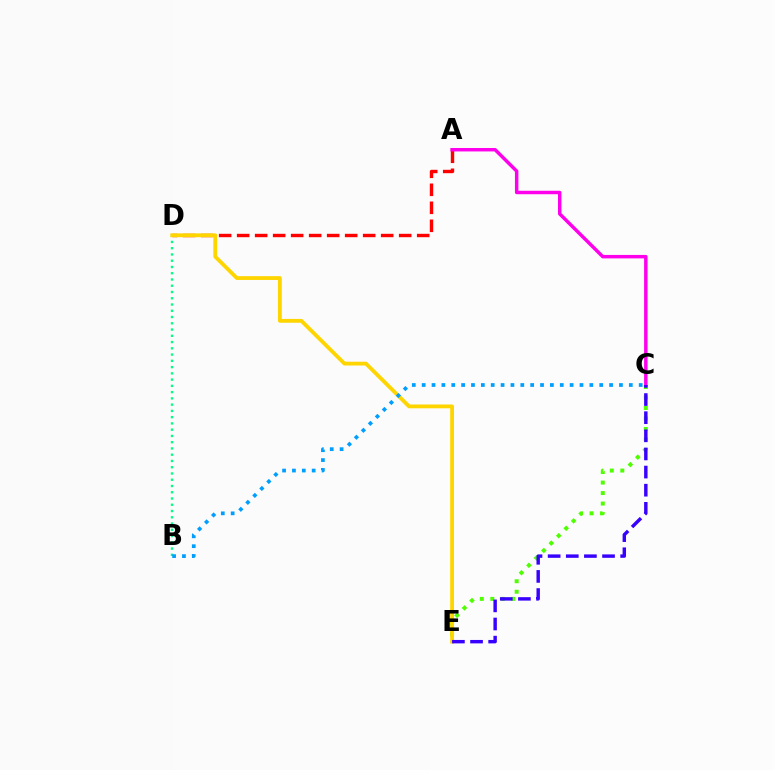{('C', 'E'): [{'color': '#4fff00', 'line_style': 'dotted', 'thickness': 2.85}, {'color': '#3700ff', 'line_style': 'dashed', 'thickness': 2.46}], ('A', 'D'): [{'color': '#ff0000', 'line_style': 'dashed', 'thickness': 2.45}], ('B', 'D'): [{'color': '#00ff86', 'line_style': 'dotted', 'thickness': 1.7}], ('A', 'C'): [{'color': '#ff00ed', 'line_style': 'solid', 'thickness': 2.49}], ('D', 'E'): [{'color': '#ffd500', 'line_style': 'solid', 'thickness': 2.74}], ('B', 'C'): [{'color': '#009eff', 'line_style': 'dotted', 'thickness': 2.68}]}